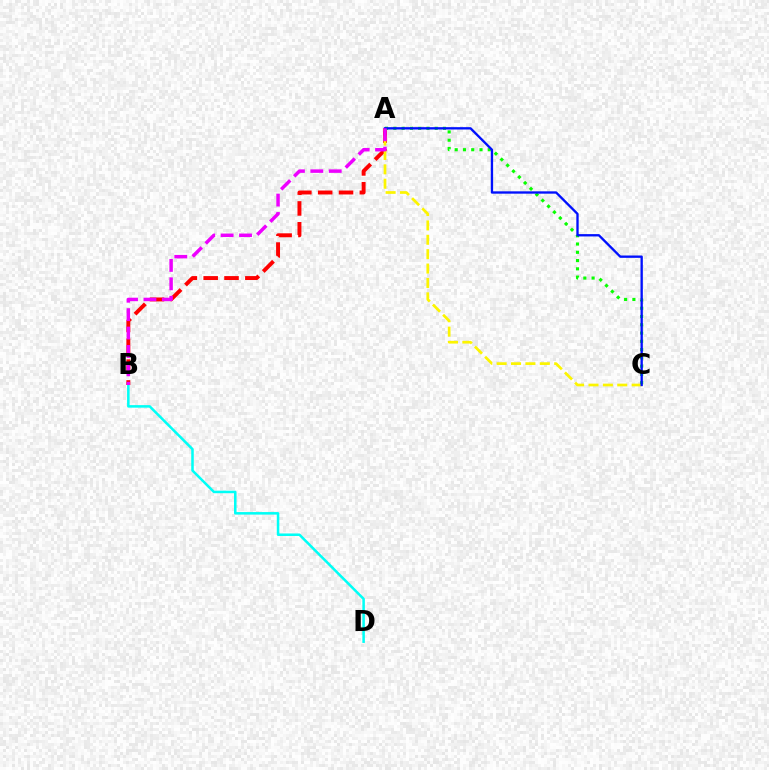{('A', 'B'): [{'color': '#ff0000', 'line_style': 'dashed', 'thickness': 2.83}, {'color': '#ee00ff', 'line_style': 'dashed', 'thickness': 2.5}], ('A', 'C'): [{'color': '#fcf500', 'line_style': 'dashed', 'thickness': 1.95}, {'color': '#08ff00', 'line_style': 'dotted', 'thickness': 2.25}, {'color': '#0010ff', 'line_style': 'solid', 'thickness': 1.68}], ('B', 'D'): [{'color': '#00fff6', 'line_style': 'solid', 'thickness': 1.82}]}